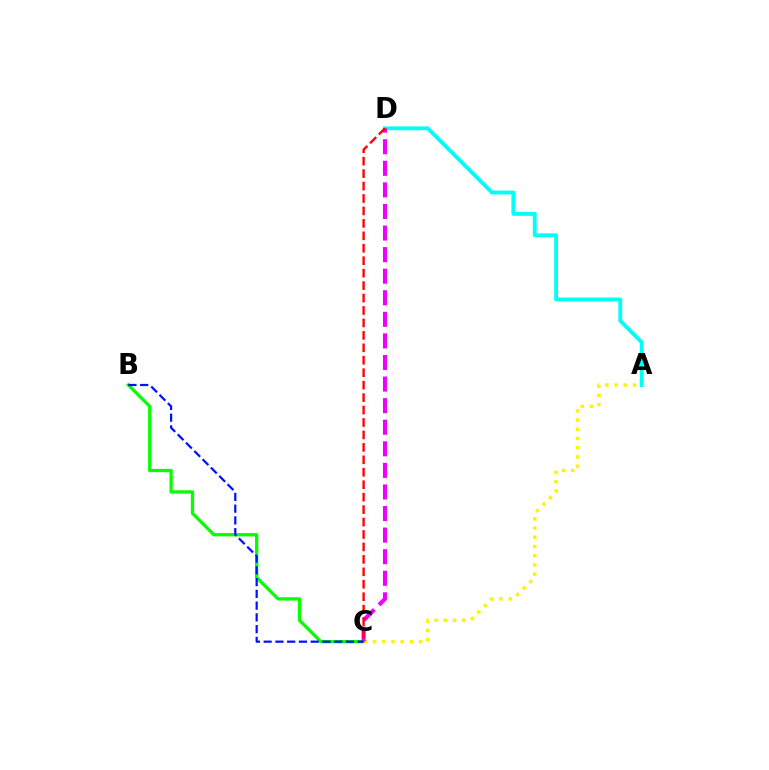{('B', 'C'): [{'color': '#08ff00', 'line_style': 'solid', 'thickness': 2.37}, {'color': '#0010ff', 'line_style': 'dashed', 'thickness': 1.6}], ('A', 'C'): [{'color': '#fcf500', 'line_style': 'dotted', 'thickness': 2.5}], ('A', 'D'): [{'color': '#00fff6', 'line_style': 'solid', 'thickness': 2.77}], ('C', 'D'): [{'color': '#ee00ff', 'line_style': 'dashed', 'thickness': 2.93}, {'color': '#ff0000', 'line_style': 'dashed', 'thickness': 1.69}]}